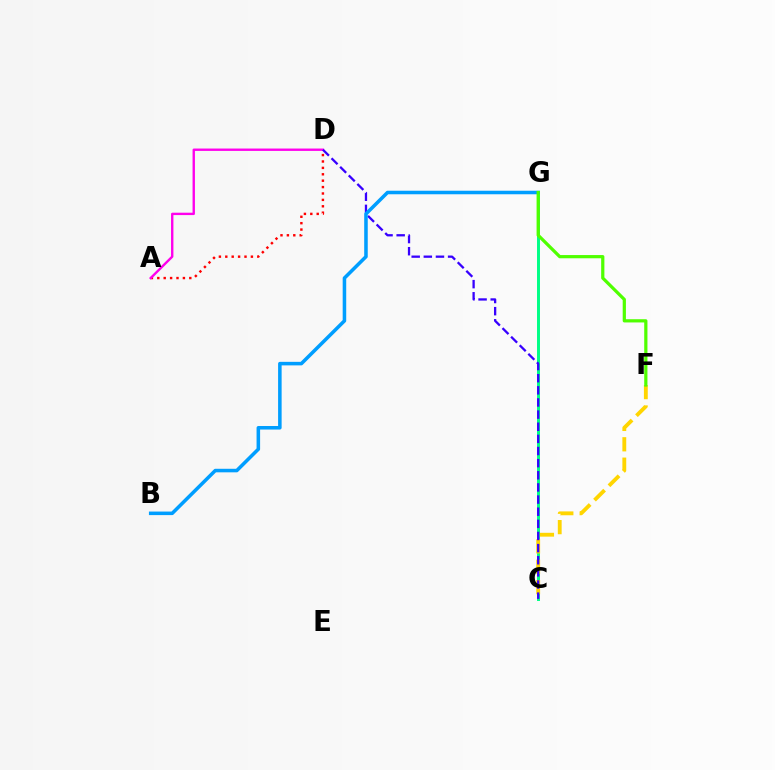{('C', 'G'): [{'color': '#00ff86', 'line_style': 'solid', 'thickness': 2.13}], ('C', 'F'): [{'color': '#ffd500', 'line_style': 'dashed', 'thickness': 2.77}], ('A', 'D'): [{'color': '#ff0000', 'line_style': 'dotted', 'thickness': 1.74}, {'color': '#ff00ed', 'line_style': 'solid', 'thickness': 1.71}], ('C', 'D'): [{'color': '#3700ff', 'line_style': 'dashed', 'thickness': 1.65}], ('B', 'G'): [{'color': '#009eff', 'line_style': 'solid', 'thickness': 2.55}], ('F', 'G'): [{'color': '#4fff00', 'line_style': 'solid', 'thickness': 2.32}]}